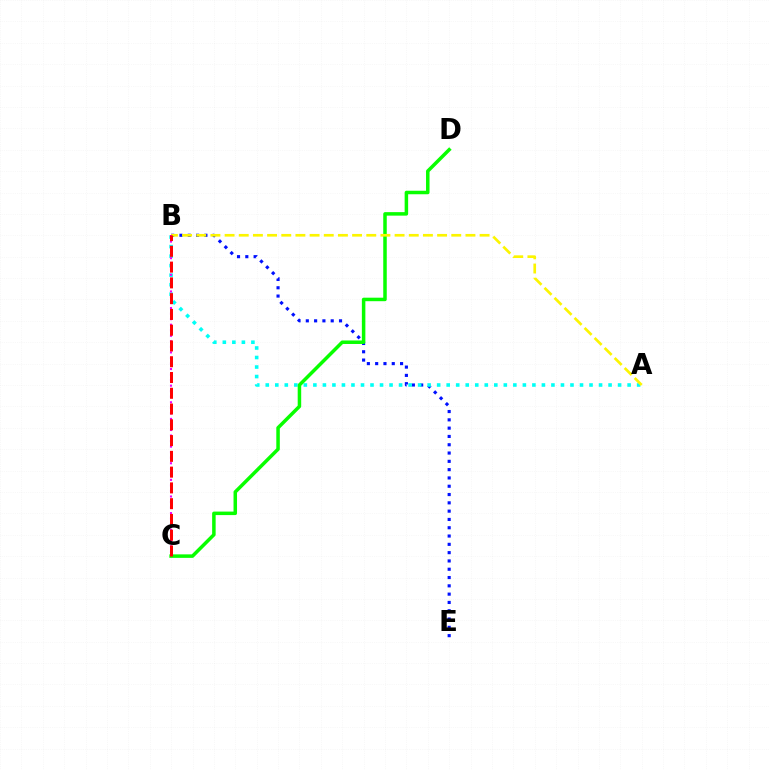{('B', 'E'): [{'color': '#0010ff', 'line_style': 'dotted', 'thickness': 2.26}], ('A', 'B'): [{'color': '#00fff6', 'line_style': 'dotted', 'thickness': 2.59}, {'color': '#fcf500', 'line_style': 'dashed', 'thickness': 1.92}], ('C', 'D'): [{'color': '#08ff00', 'line_style': 'solid', 'thickness': 2.52}], ('B', 'C'): [{'color': '#ee00ff', 'line_style': 'dotted', 'thickness': 1.51}, {'color': '#ff0000', 'line_style': 'dashed', 'thickness': 2.14}]}